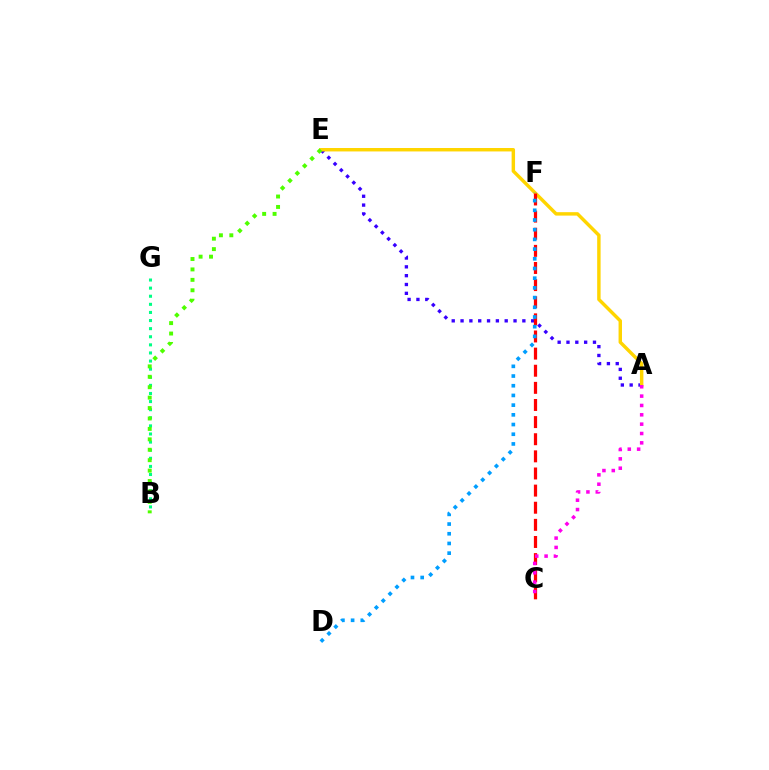{('A', 'E'): [{'color': '#3700ff', 'line_style': 'dotted', 'thickness': 2.4}, {'color': '#ffd500', 'line_style': 'solid', 'thickness': 2.47}], ('B', 'G'): [{'color': '#00ff86', 'line_style': 'dotted', 'thickness': 2.2}], ('C', 'F'): [{'color': '#ff0000', 'line_style': 'dashed', 'thickness': 2.33}], ('A', 'C'): [{'color': '#ff00ed', 'line_style': 'dotted', 'thickness': 2.54}], ('B', 'E'): [{'color': '#4fff00', 'line_style': 'dotted', 'thickness': 2.83}], ('D', 'F'): [{'color': '#009eff', 'line_style': 'dotted', 'thickness': 2.64}]}